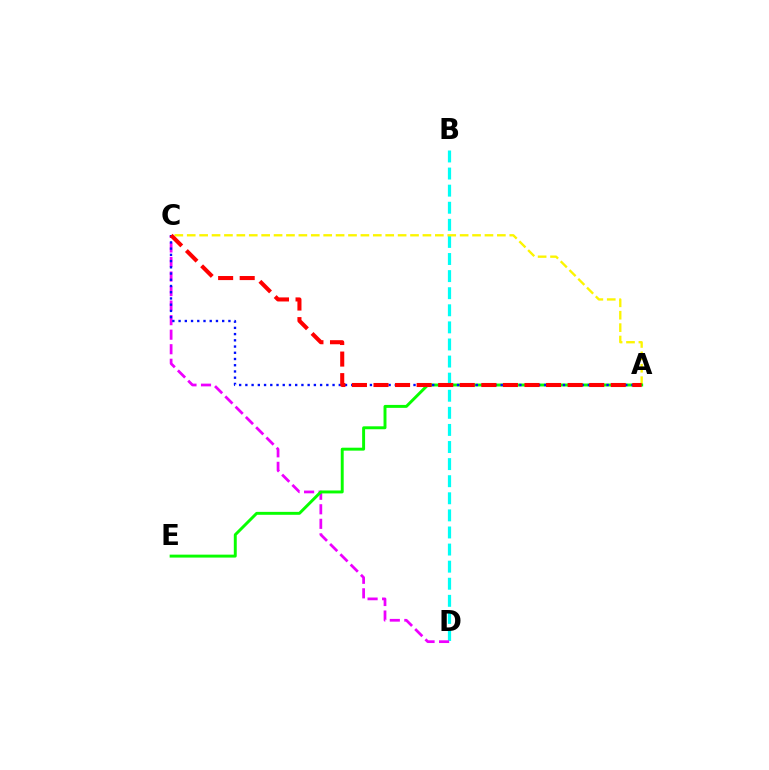{('B', 'D'): [{'color': '#00fff6', 'line_style': 'dashed', 'thickness': 2.32}], ('C', 'D'): [{'color': '#ee00ff', 'line_style': 'dashed', 'thickness': 1.97}], ('A', 'C'): [{'color': '#fcf500', 'line_style': 'dashed', 'thickness': 1.69}, {'color': '#0010ff', 'line_style': 'dotted', 'thickness': 1.69}, {'color': '#ff0000', 'line_style': 'dashed', 'thickness': 2.93}], ('A', 'E'): [{'color': '#08ff00', 'line_style': 'solid', 'thickness': 2.12}]}